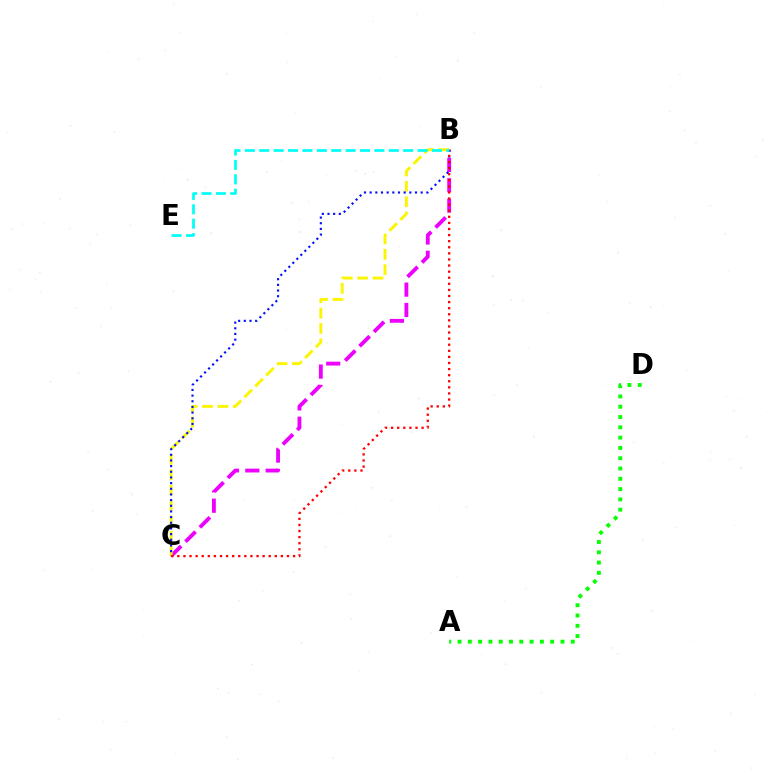{('B', 'C'): [{'color': '#ee00ff', 'line_style': 'dashed', 'thickness': 2.76}, {'color': '#fcf500', 'line_style': 'dashed', 'thickness': 2.09}, {'color': '#0010ff', 'line_style': 'dotted', 'thickness': 1.54}, {'color': '#ff0000', 'line_style': 'dotted', 'thickness': 1.65}], ('A', 'D'): [{'color': '#08ff00', 'line_style': 'dotted', 'thickness': 2.8}], ('B', 'E'): [{'color': '#00fff6', 'line_style': 'dashed', 'thickness': 1.96}]}